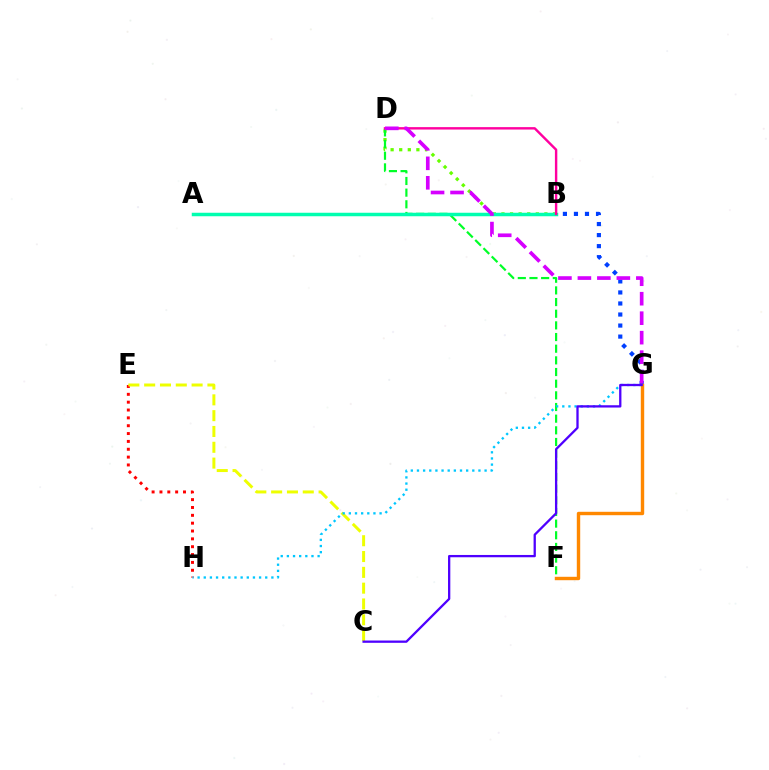{('B', 'D'): [{'color': '#66ff00', 'line_style': 'dotted', 'thickness': 2.33}, {'color': '#ff00a0', 'line_style': 'solid', 'thickness': 1.74}], ('E', 'H'): [{'color': '#ff0000', 'line_style': 'dotted', 'thickness': 2.13}], ('B', 'G'): [{'color': '#003fff', 'line_style': 'dotted', 'thickness': 3.0}], ('D', 'F'): [{'color': '#00ff27', 'line_style': 'dashed', 'thickness': 1.58}], ('A', 'B'): [{'color': '#00ffaf', 'line_style': 'solid', 'thickness': 2.51}], ('F', 'G'): [{'color': '#ff8800', 'line_style': 'solid', 'thickness': 2.45}], ('C', 'E'): [{'color': '#eeff00', 'line_style': 'dashed', 'thickness': 2.15}], ('G', 'H'): [{'color': '#00c7ff', 'line_style': 'dotted', 'thickness': 1.67}], ('C', 'G'): [{'color': '#4f00ff', 'line_style': 'solid', 'thickness': 1.65}], ('D', 'G'): [{'color': '#d600ff', 'line_style': 'dashed', 'thickness': 2.65}]}